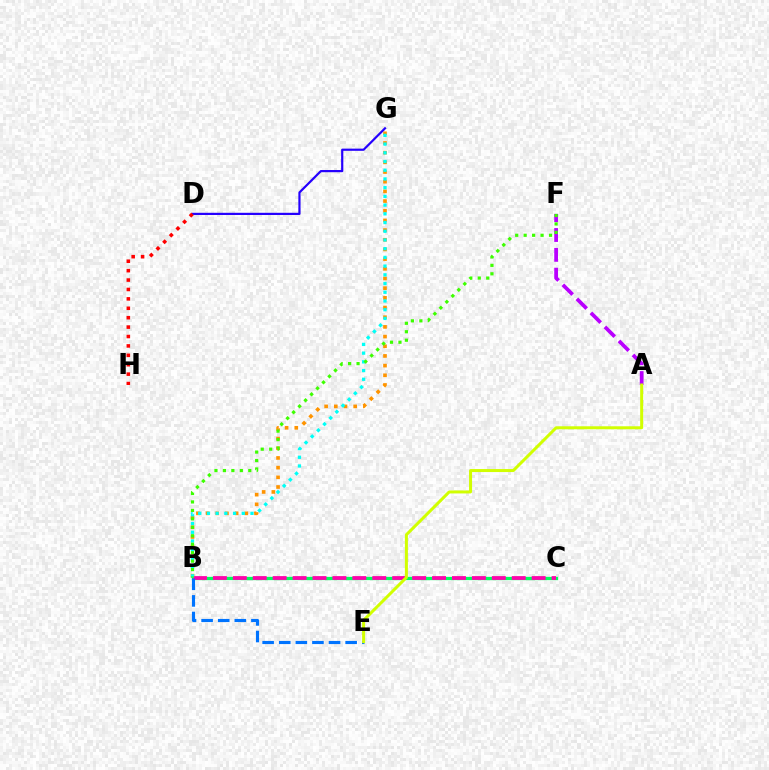{('B', 'G'): [{'color': '#ff9400', 'line_style': 'dotted', 'thickness': 2.63}, {'color': '#00fff6', 'line_style': 'dotted', 'thickness': 2.37}], ('A', 'F'): [{'color': '#b900ff', 'line_style': 'dashed', 'thickness': 2.69}], ('B', 'C'): [{'color': '#00ff5c', 'line_style': 'solid', 'thickness': 2.36}, {'color': '#ff00ac', 'line_style': 'dashed', 'thickness': 2.71}], ('B', 'E'): [{'color': '#0074ff', 'line_style': 'dashed', 'thickness': 2.26}], ('D', 'G'): [{'color': '#2500ff', 'line_style': 'solid', 'thickness': 1.57}], ('D', 'H'): [{'color': '#ff0000', 'line_style': 'dotted', 'thickness': 2.56}], ('B', 'F'): [{'color': '#3dff00', 'line_style': 'dotted', 'thickness': 2.3}], ('A', 'E'): [{'color': '#d1ff00', 'line_style': 'solid', 'thickness': 2.16}]}